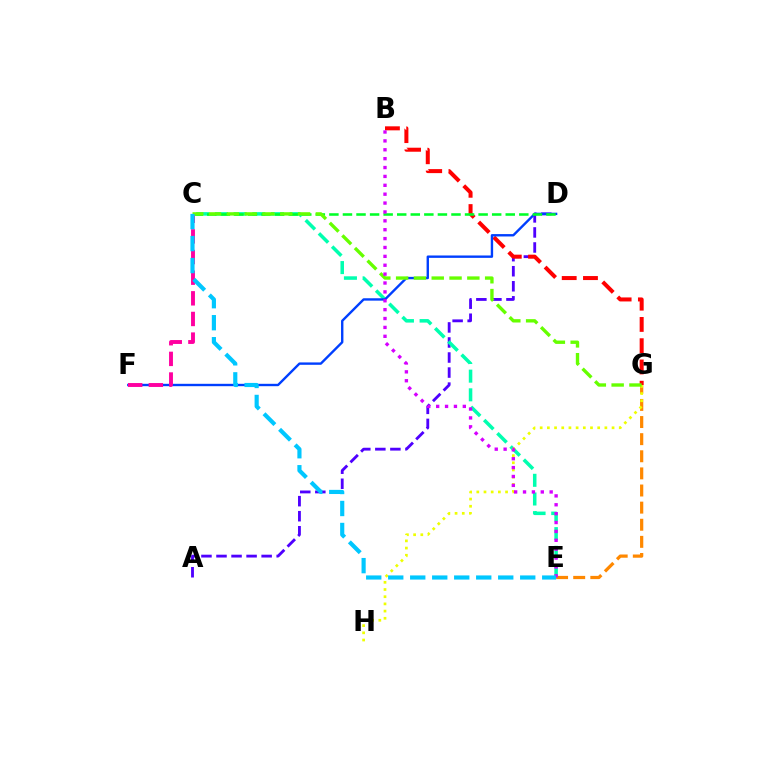{('A', 'D'): [{'color': '#4f00ff', 'line_style': 'dashed', 'thickness': 2.04}], ('C', 'E'): [{'color': '#00ffaf', 'line_style': 'dashed', 'thickness': 2.54}, {'color': '#00c7ff', 'line_style': 'dashed', 'thickness': 2.99}], ('B', 'G'): [{'color': '#ff0000', 'line_style': 'dashed', 'thickness': 2.89}], ('D', 'F'): [{'color': '#003fff', 'line_style': 'solid', 'thickness': 1.71}], ('C', 'D'): [{'color': '#00ff27', 'line_style': 'dashed', 'thickness': 1.84}], ('E', 'G'): [{'color': '#ff8800', 'line_style': 'dashed', 'thickness': 2.33}], ('C', 'F'): [{'color': '#ff00a0', 'line_style': 'dashed', 'thickness': 2.8}], ('G', 'H'): [{'color': '#eeff00', 'line_style': 'dotted', 'thickness': 1.95}], ('C', 'G'): [{'color': '#66ff00', 'line_style': 'dashed', 'thickness': 2.42}], ('B', 'E'): [{'color': '#d600ff', 'line_style': 'dotted', 'thickness': 2.41}]}